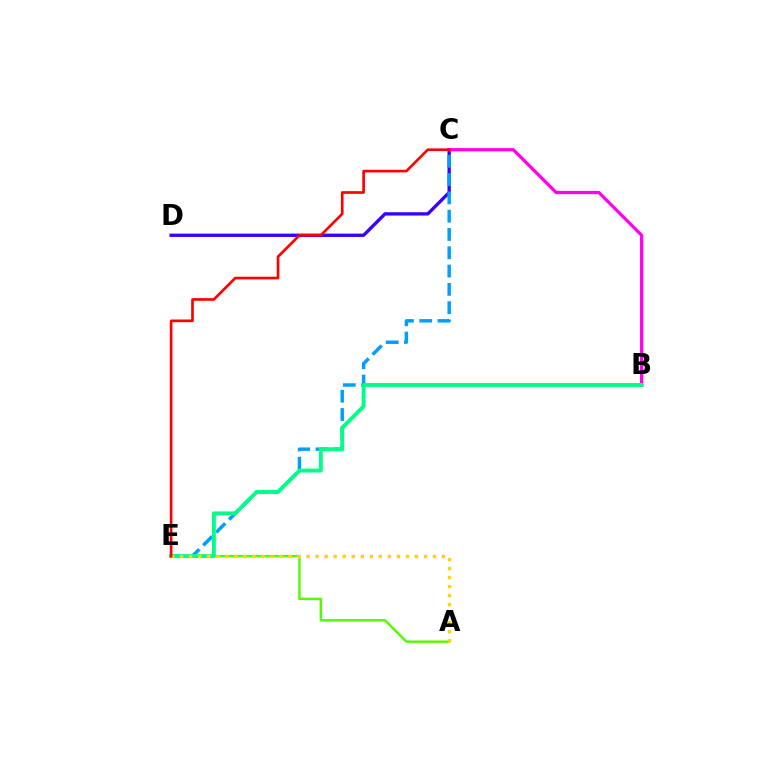{('C', 'D'): [{'color': '#3700ff', 'line_style': 'solid', 'thickness': 2.39}], ('B', 'C'): [{'color': '#ff00ed', 'line_style': 'solid', 'thickness': 2.34}], ('C', 'E'): [{'color': '#009eff', 'line_style': 'dashed', 'thickness': 2.49}, {'color': '#ff0000', 'line_style': 'solid', 'thickness': 1.91}], ('A', 'E'): [{'color': '#4fff00', 'line_style': 'solid', 'thickness': 1.75}, {'color': '#ffd500', 'line_style': 'dotted', 'thickness': 2.45}], ('B', 'E'): [{'color': '#00ff86', 'line_style': 'solid', 'thickness': 2.79}]}